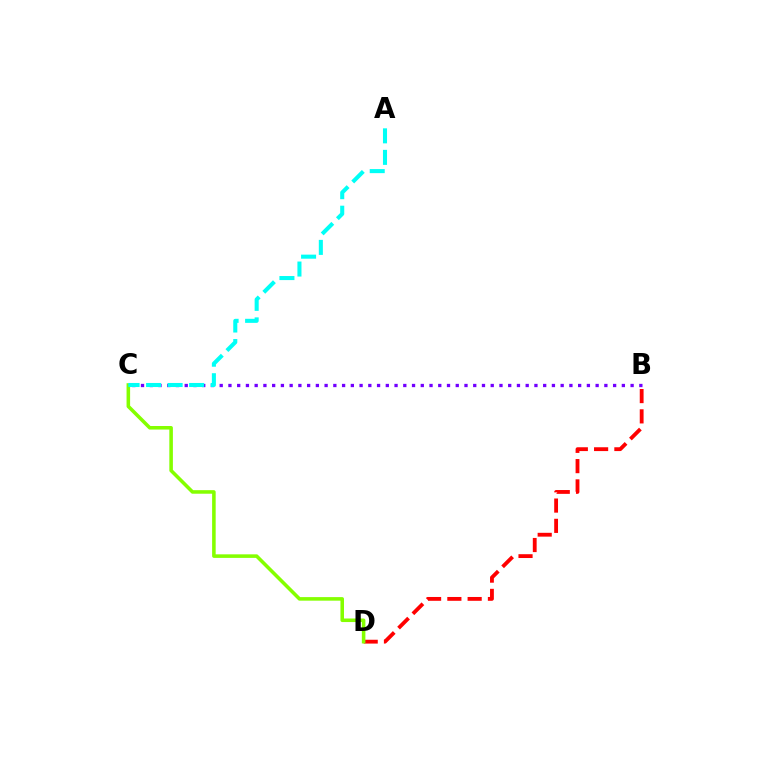{('B', 'D'): [{'color': '#ff0000', 'line_style': 'dashed', 'thickness': 2.76}], ('C', 'D'): [{'color': '#84ff00', 'line_style': 'solid', 'thickness': 2.56}], ('B', 'C'): [{'color': '#7200ff', 'line_style': 'dotted', 'thickness': 2.38}], ('A', 'C'): [{'color': '#00fff6', 'line_style': 'dashed', 'thickness': 2.92}]}